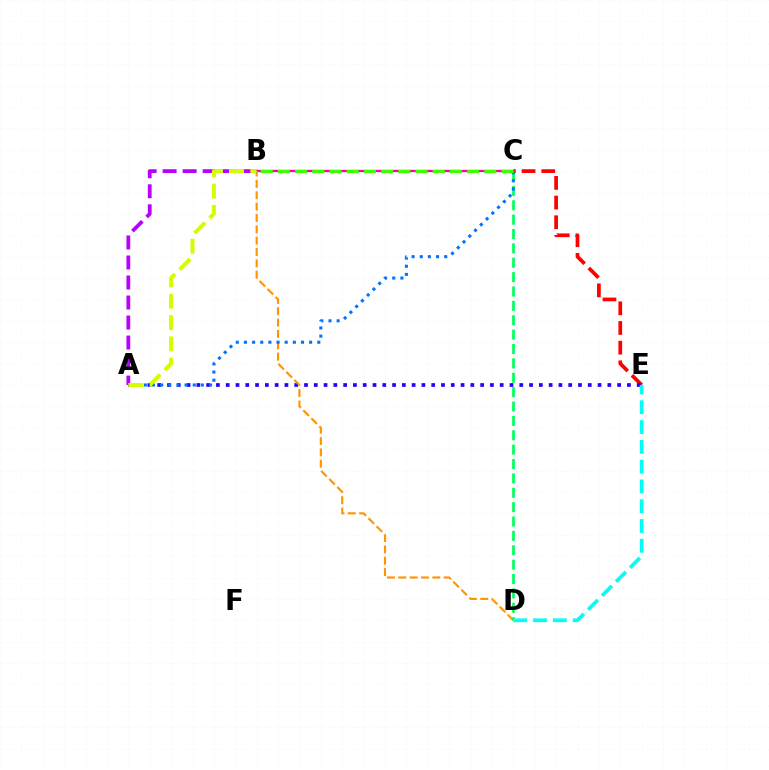{('C', 'E'): [{'color': '#ff0000', 'line_style': 'dashed', 'thickness': 2.67}], ('A', 'E'): [{'color': '#2500ff', 'line_style': 'dotted', 'thickness': 2.66}], ('B', 'C'): [{'color': '#ff00ac', 'line_style': 'solid', 'thickness': 1.66}, {'color': '#3dff00', 'line_style': 'dashed', 'thickness': 2.34}], ('B', 'D'): [{'color': '#ff9400', 'line_style': 'dashed', 'thickness': 1.54}], ('C', 'D'): [{'color': '#00ff5c', 'line_style': 'dashed', 'thickness': 1.95}], ('A', 'C'): [{'color': '#0074ff', 'line_style': 'dotted', 'thickness': 2.21}], ('A', 'B'): [{'color': '#b900ff', 'line_style': 'dashed', 'thickness': 2.72}, {'color': '#d1ff00', 'line_style': 'dashed', 'thickness': 2.89}], ('D', 'E'): [{'color': '#00fff6', 'line_style': 'dashed', 'thickness': 2.69}]}